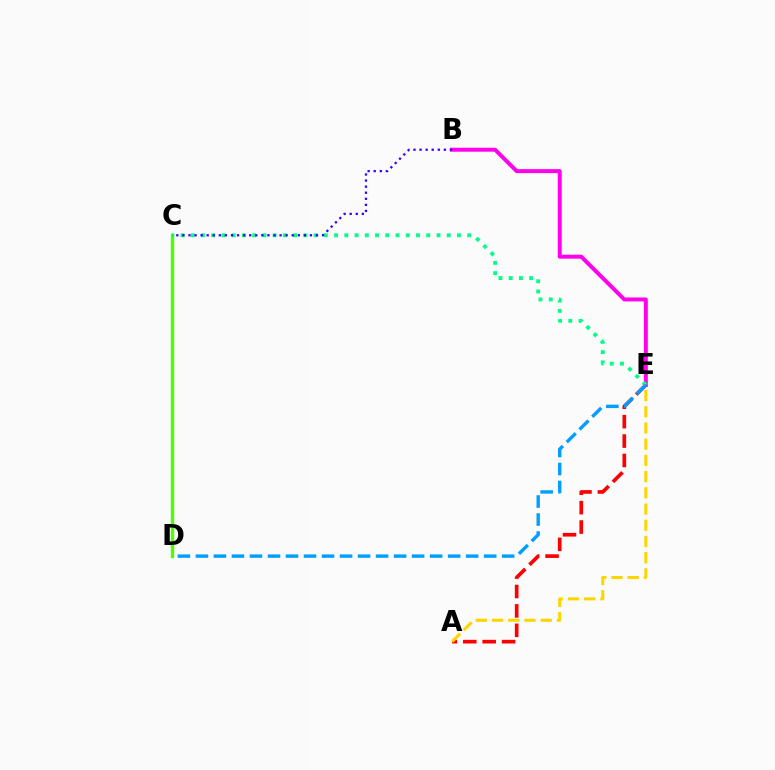{('A', 'E'): [{'color': '#ff0000', 'line_style': 'dashed', 'thickness': 2.64}, {'color': '#ffd500', 'line_style': 'dashed', 'thickness': 2.2}], ('C', 'D'): [{'color': '#4fff00', 'line_style': 'solid', 'thickness': 2.43}], ('B', 'E'): [{'color': '#ff00ed', 'line_style': 'solid', 'thickness': 2.86}], ('C', 'E'): [{'color': '#00ff86', 'line_style': 'dotted', 'thickness': 2.78}], ('D', 'E'): [{'color': '#009eff', 'line_style': 'dashed', 'thickness': 2.45}], ('B', 'C'): [{'color': '#3700ff', 'line_style': 'dotted', 'thickness': 1.65}]}